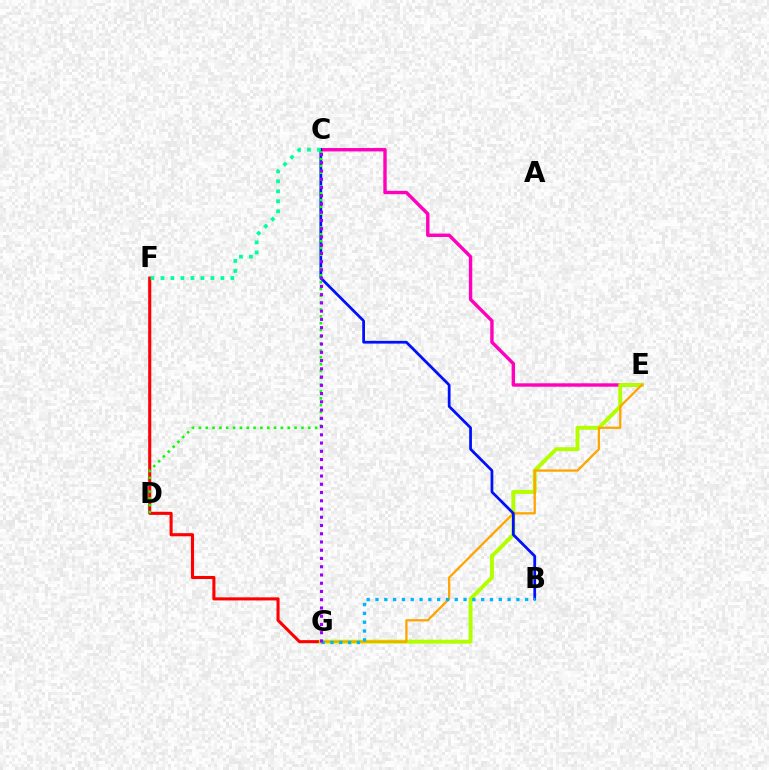{('C', 'E'): [{'color': '#ff00bd', 'line_style': 'solid', 'thickness': 2.45}], ('F', 'G'): [{'color': '#ff0000', 'line_style': 'solid', 'thickness': 2.22}], ('E', 'G'): [{'color': '#b3ff00', 'line_style': 'solid', 'thickness': 2.83}, {'color': '#ffa500', 'line_style': 'solid', 'thickness': 1.66}], ('B', 'C'): [{'color': '#0010ff', 'line_style': 'solid', 'thickness': 1.99}], ('B', 'G'): [{'color': '#00b5ff', 'line_style': 'dotted', 'thickness': 2.39}], ('C', 'F'): [{'color': '#00ff9d', 'line_style': 'dotted', 'thickness': 2.71}], ('C', 'D'): [{'color': '#08ff00', 'line_style': 'dotted', 'thickness': 1.86}], ('C', 'G'): [{'color': '#9b00ff', 'line_style': 'dotted', 'thickness': 2.24}]}